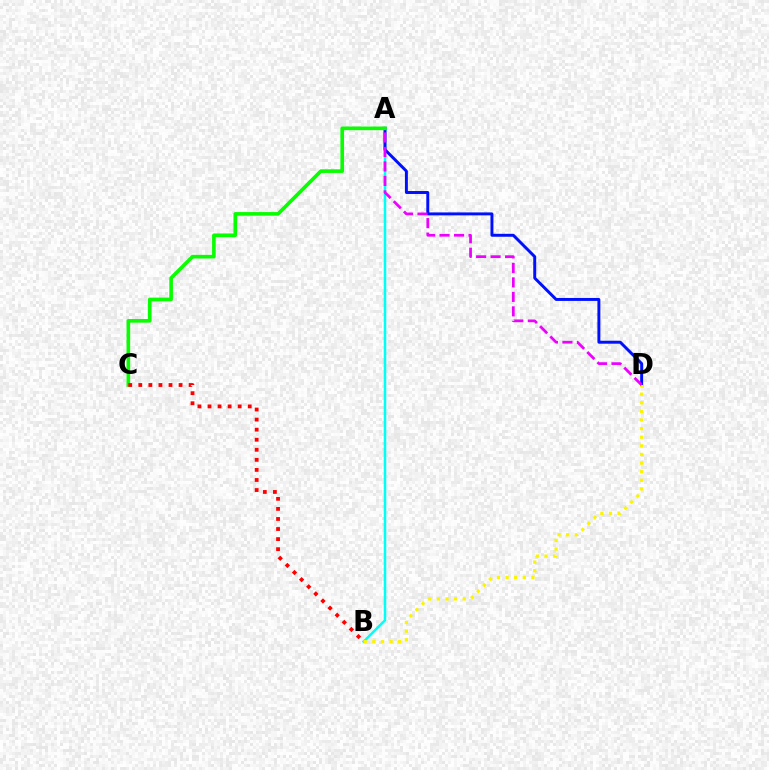{('A', 'B'): [{'color': '#00fff6', 'line_style': 'solid', 'thickness': 1.8}], ('A', 'D'): [{'color': '#0010ff', 'line_style': 'solid', 'thickness': 2.12}, {'color': '#ee00ff', 'line_style': 'dashed', 'thickness': 1.97}], ('B', 'D'): [{'color': '#fcf500', 'line_style': 'dotted', 'thickness': 2.34}], ('A', 'C'): [{'color': '#08ff00', 'line_style': 'solid', 'thickness': 2.61}], ('B', 'C'): [{'color': '#ff0000', 'line_style': 'dotted', 'thickness': 2.73}]}